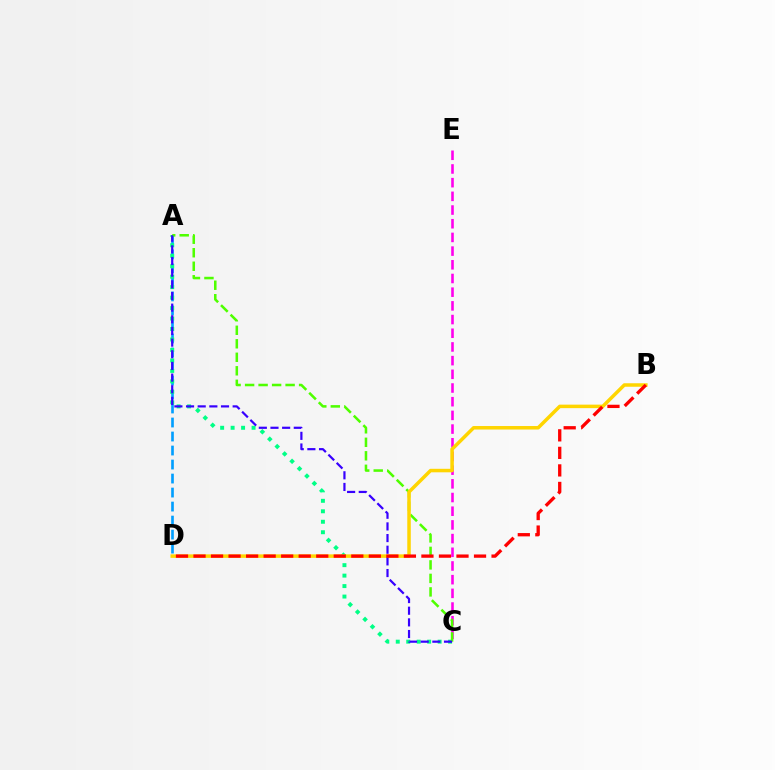{('A', 'D'): [{'color': '#009eff', 'line_style': 'dashed', 'thickness': 1.9}], ('A', 'C'): [{'color': '#00ff86', 'line_style': 'dotted', 'thickness': 2.84}, {'color': '#4fff00', 'line_style': 'dashed', 'thickness': 1.83}, {'color': '#3700ff', 'line_style': 'dashed', 'thickness': 1.58}], ('C', 'E'): [{'color': '#ff00ed', 'line_style': 'dashed', 'thickness': 1.86}], ('B', 'D'): [{'color': '#ffd500', 'line_style': 'solid', 'thickness': 2.52}, {'color': '#ff0000', 'line_style': 'dashed', 'thickness': 2.38}]}